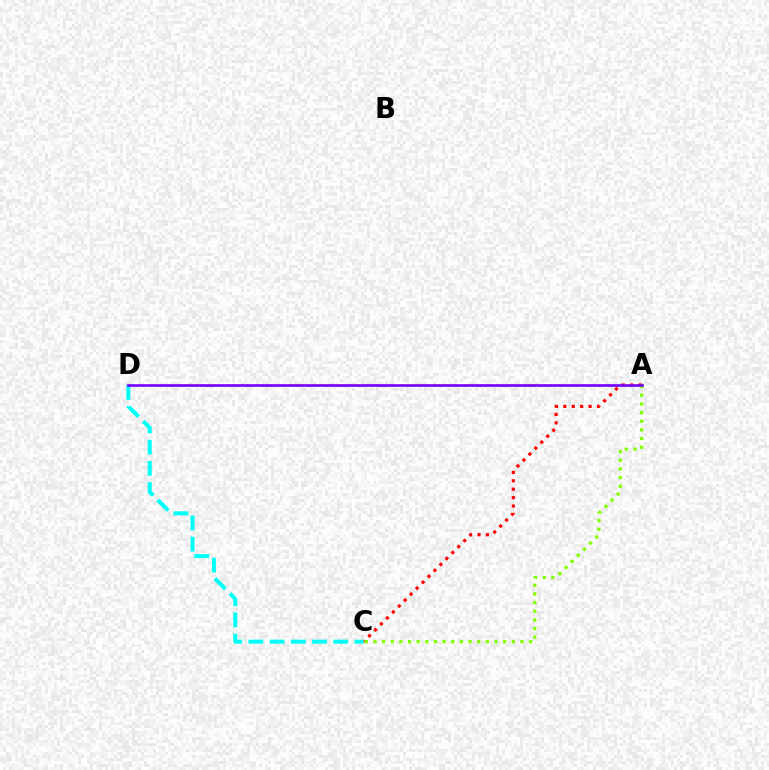{('A', 'C'): [{'color': '#ff0000', 'line_style': 'dotted', 'thickness': 2.28}, {'color': '#84ff00', 'line_style': 'dotted', 'thickness': 2.35}], ('C', 'D'): [{'color': '#00fff6', 'line_style': 'dashed', 'thickness': 2.88}], ('A', 'D'): [{'color': '#7200ff', 'line_style': 'solid', 'thickness': 1.89}]}